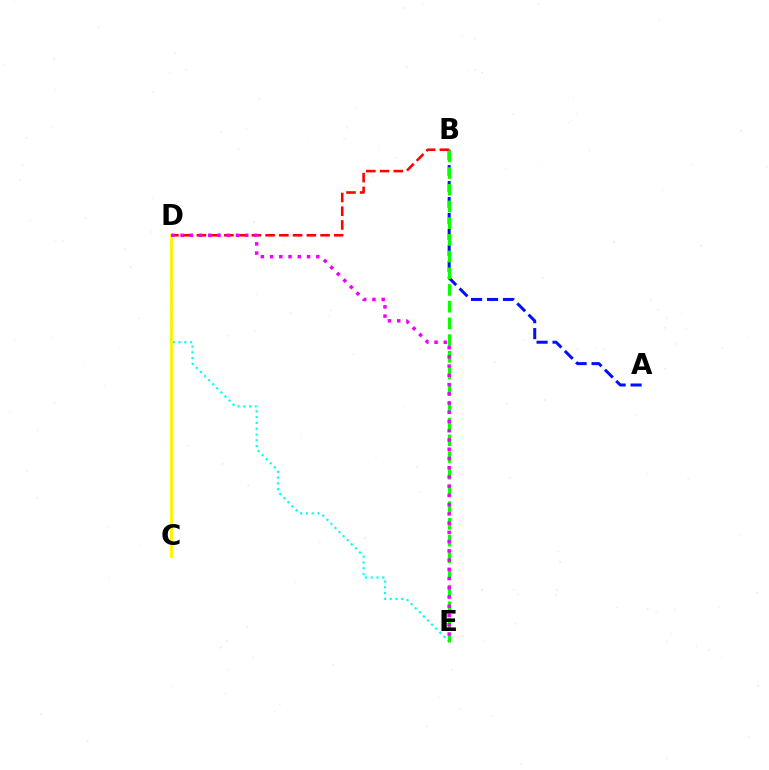{('A', 'B'): [{'color': '#0010ff', 'line_style': 'dashed', 'thickness': 2.17}], ('B', 'D'): [{'color': '#ff0000', 'line_style': 'dashed', 'thickness': 1.87}], ('D', 'E'): [{'color': '#00fff6', 'line_style': 'dotted', 'thickness': 1.57}, {'color': '#ee00ff', 'line_style': 'dotted', 'thickness': 2.51}], ('C', 'D'): [{'color': '#fcf500', 'line_style': 'solid', 'thickness': 2.07}], ('B', 'E'): [{'color': '#08ff00', 'line_style': 'dashed', 'thickness': 2.27}]}